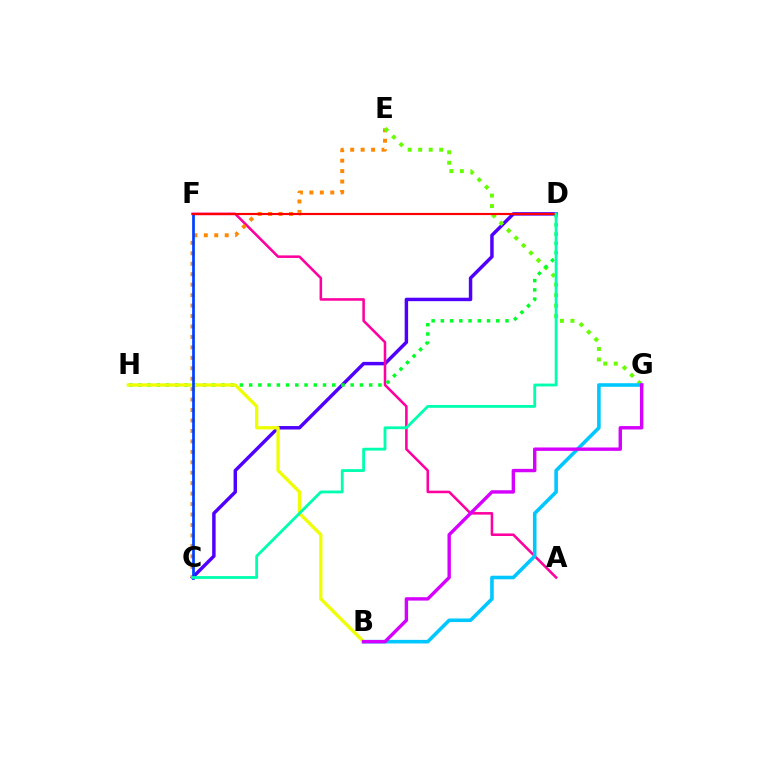{('C', 'D'): [{'color': '#4f00ff', 'line_style': 'solid', 'thickness': 2.49}, {'color': '#00ffaf', 'line_style': 'solid', 'thickness': 2.03}], ('A', 'F'): [{'color': '#ff00a0', 'line_style': 'solid', 'thickness': 1.84}], ('C', 'E'): [{'color': '#ff8800', 'line_style': 'dotted', 'thickness': 2.84}], ('E', 'G'): [{'color': '#66ff00', 'line_style': 'dotted', 'thickness': 2.86}], ('D', 'H'): [{'color': '#00ff27', 'line_style': 'dotted', 'thickness': 2.51}], ('B', 'H'): [{'color': '#eeff00', 'line_style': 'solid', 'thickness': 2.36}], ('B', 'G'): [{'color': '#00c7ff', 'line_style': 'solid', 'thickness': 2.58}, {'color': '#d600ff', 'line_style': 'solid', 'thickness': 2.45}], ('C', 'F'): [{'color': '#003fff', 'line_style': 'solid', 'thickness': 1.95}], ('D', 'F'): [{'color': '#ff0000', 'line_style': 'solid', 'thickness': 1.55}]}